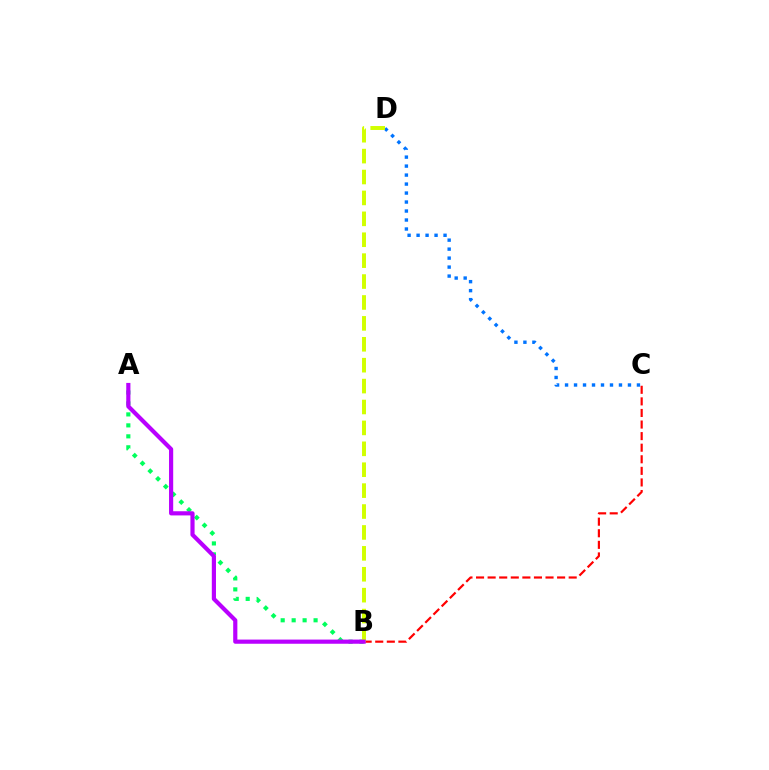{('B', 'C'): [{'color': '#ff0000', 'line_style': 'dashed', 'thickness': 1.57}], ('A', 'B'): [{'color': '#00ff5c', 'line_style': 'dotted', 'thickness': 2.98}, {'color': '#b900ff', 'line_style': 'solid', 'thickness': 3.0}], ('C', 'D'): [{'color': '#0074ff', 'line_style': 'dotted', 'thickness': 2.44}], ('B', 'D'): [{'color': '#d1ff00', 'line_style': 'dashed', 'thickness': 2.84}]}